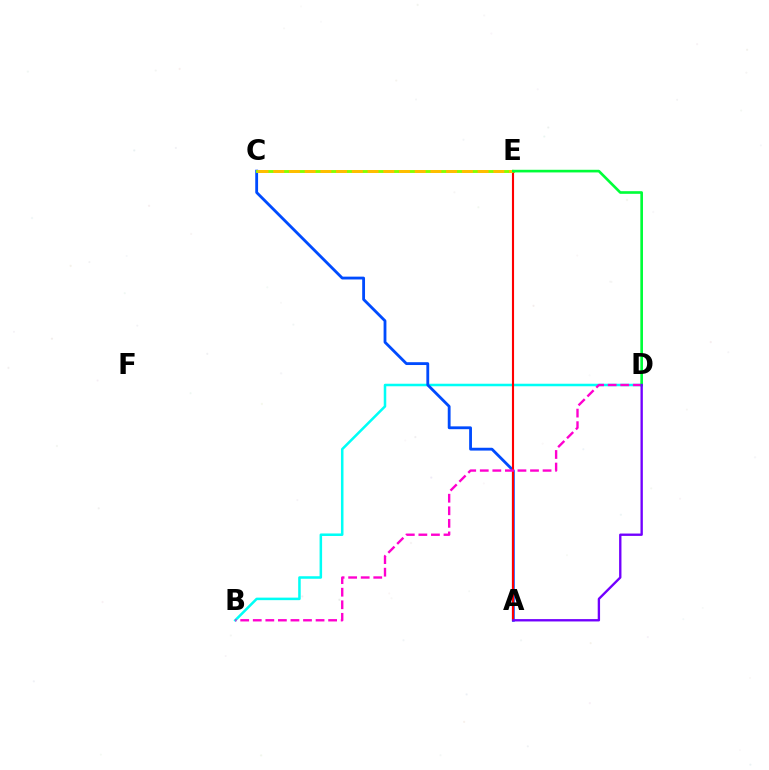{('B', 'D'): [{'color': '#00fff6', 'line_style': 'solid', 'thickness': 1.82}, {'color': '#ff00cf', 'line_style': 'dashed', 'thickness': 1.71}], ('A', 'C'): [{'color': '#004bff', 'line_style': 'solid', 'thickness': 2.03}], ('C', 'E'): [{'color': '#84ff00', 'line_style': 'solid', 'thickness': 2.08}, {'color': '#ffbd00', 'line_style': 'dashed', 'thickness': 2.14}], ('A', 'E'): [{'color': '#ff0000', 'line_style': 'solid', 'thickness': 1.52}], ('D', 'E'): [{'color': '#00ff39', 'line_style': 'solid', 'thickness': 1.9}], ('A', 'D'): [{'color': '#7200ff', 'line_style': 'solid', 'thickness': 1.7}]}